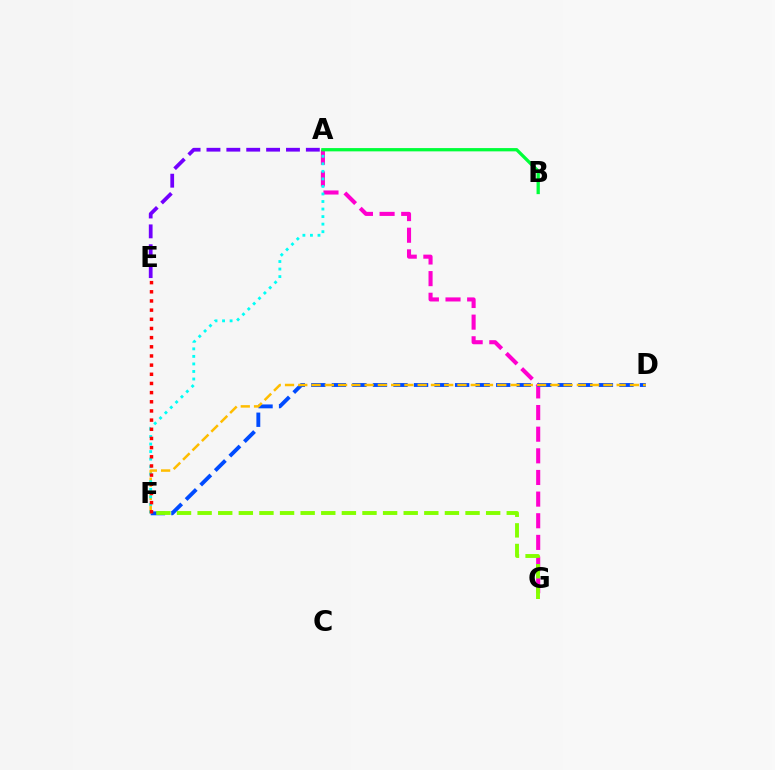{('A', 'E'): [{'color': '#7200ff', 'line_style': 'dashed', 'thickness': 2.7}], ('A', 'G'): [{'color': '#ff00cf', 'line_style': 'dashed', 'thickness': 2.94}], ('D', 'F'): [{'color': '#004bff', 'line_style': 'dashed', 'thickness': 2.79}, {'color': '#ffbd00', 'line_style': 'dashed', 'thickness': 1.8}], ('F', 'G'): [{'color': '#84ff00', 'line_style': 'dashed', 'thickness': 2.8}], ('A', 'F'): [{'color': '#00fff6', 'line_style': 'dotted', 'thickness': 2.05}], ('E', 'F'): [{'color': '#ff0000', 'line_style': 'dotted', 'thickness': 2.49}], ('A', 'B'): [{'color': '#00ff39', 'line_style': 'solid', 'thickness': 2.36}]}